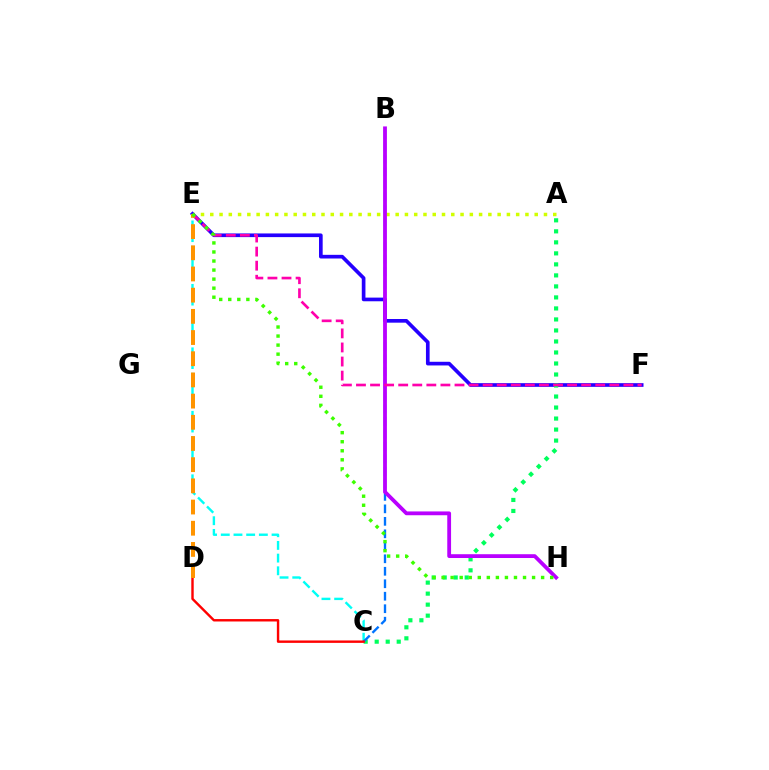{('A', 'E'): [{'color': '#d1ff00', 'line_style': 'dotted', 'thickness': 2.52}], ('E', 'F'): [{'color': '#2500ff', 'line_style': 'solid', 'thickness': 2.64}, {'color': '#ff00ac', 'line_style': 'dashed', 'thickness': 1.91}], ('C', 'E'): [{'color': '#00fff6', 'line_style': 'dashed', 'thickness': 1.72}], ('A', 'C'): [{'color': '#00ff5c', 'line_style': 'dotted', 'thickness': 2.99}], ('B', 'C'): [{'color': '#0074ff', 'line_style': 'dashed', 'thickness': 1.7}], ('B', 'H'): [{'color': '#b900ff', 'line_style': 'solid', 'thickness': 2.74}], ('C', 'D'): [{'color': '#ff0000', 'line_style': 'solid', 'thickness': 1.74}], ('D', 'E'): [{'color': '#ff9400', 'line_style': 'dashed', 'thickness': 2.88}], ('E', 'H'): [{'color': '#3dff00', 'line_style': 'dotted', 'thickness': 2.46}]}